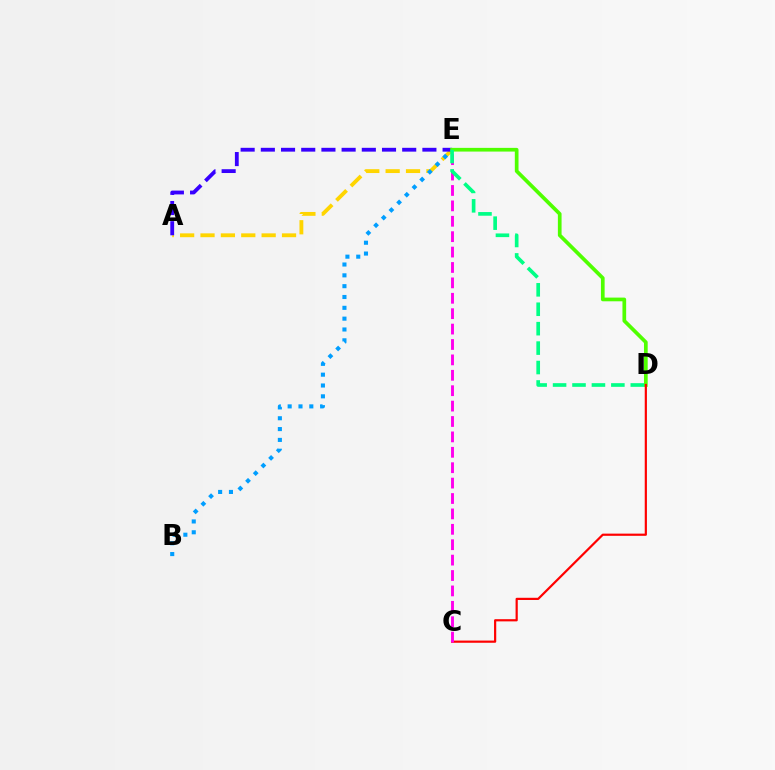{('A', 'E'): [{'color': '#ffd500', 'line_style': 'dashed', 'thickness': 2.77}, {'color': '#3700ff', 'line_style': 'dashed', 'thickness': 2.74}], ('B', 'E'): [{'color': '#009eff', 'line_style': 'dotted', 'thickness': 2.94}], ('D', 'E'): [{'color': '#4fff00', 'line_style': 'solid', 'thickness': 2.66}, {'color': '#00ff86', 'line_style': 'dashed', 'thickness': 2.64}], ('C', 'D'): [{'color': '#ff0000', 'line_style': 'solid', 'thickness': 1.58}], ('C', 'E'): [{'color': '#ff00ed', 'line_style': 'dashed', 'thickness': 2.09}]}